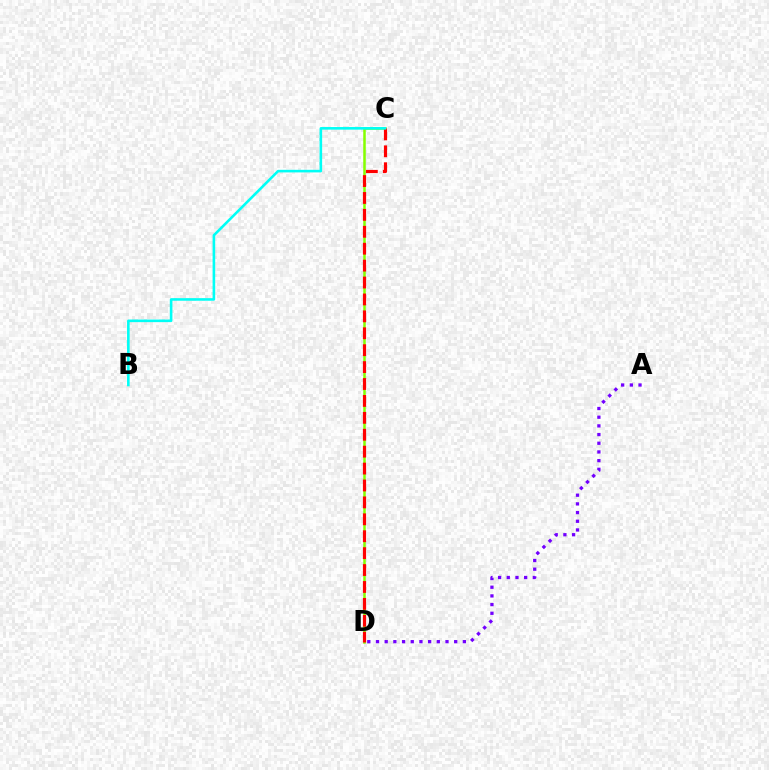{('C', 'D'): [{'color': '#84ff00', 'line_style': 'solid', 'thickness': 1.81}, {'color': '#ff0000', 'line_style': 'dashed', 'thickness': 2.3}], ('A', 'D'): [{'color': '#7200ff', 'line_style': 'dotted', 'thickness': 2.36}], ('B', 'C'): [{'color': '#00fff6', 'line_style': 'solid', 'thickness': 1.87}]}